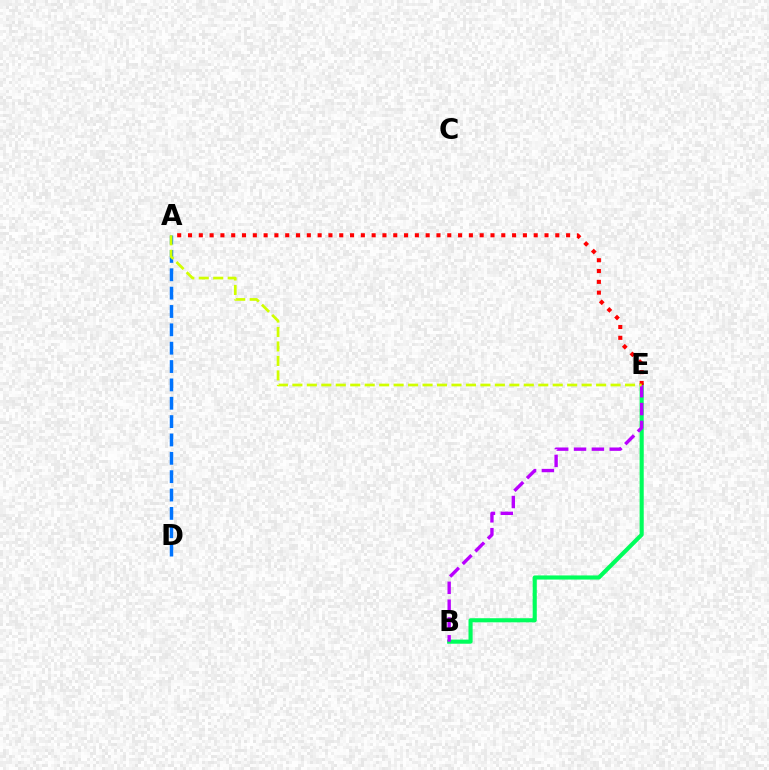{('B', 'E'): [{'color': '#00ff5c', 'line_style': 'solid', 'thickness': 2.96}, {'color': '#b900ff', 'line_style': 'dashed', 'thickness': 2.42}], ('A', 'E'): [{'color': '#ff0000', 'line_style': 'dotted', 'thickness': 2.94}, {'color': '#d1ff00', 'line_style': 'dashed', 'thickness': 1.96}], ('A', 'D'): [{'color': '#0074ff', 'line_style': 'dashed', 'thickness': 2.49}]}